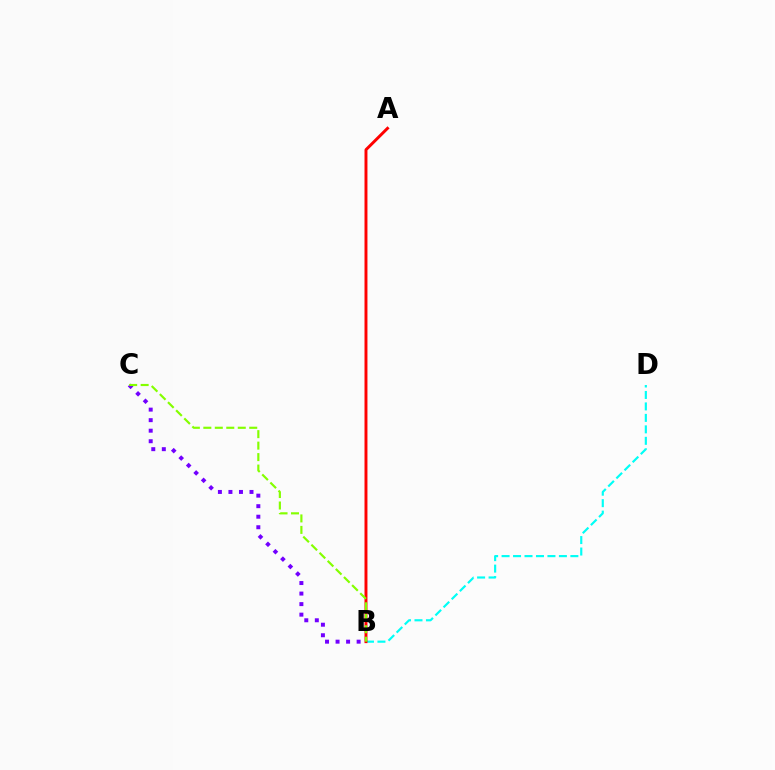{('B', 'D'): [{'color': '#00fff6', 'line_style': 'dashed', 'thickness': 1.56}], ('A', 'B'): [{'color': '#ff0000', 'line_style': 'solid', 'thickness': 2.12}], ('B', 'C'): [{'color': '#7200ff', 'line_style': 'dotted', 'thickness': 2.86}, {'color': '#84ff00', 'line_style': 'dashed', 'thickness': 1.56}]}